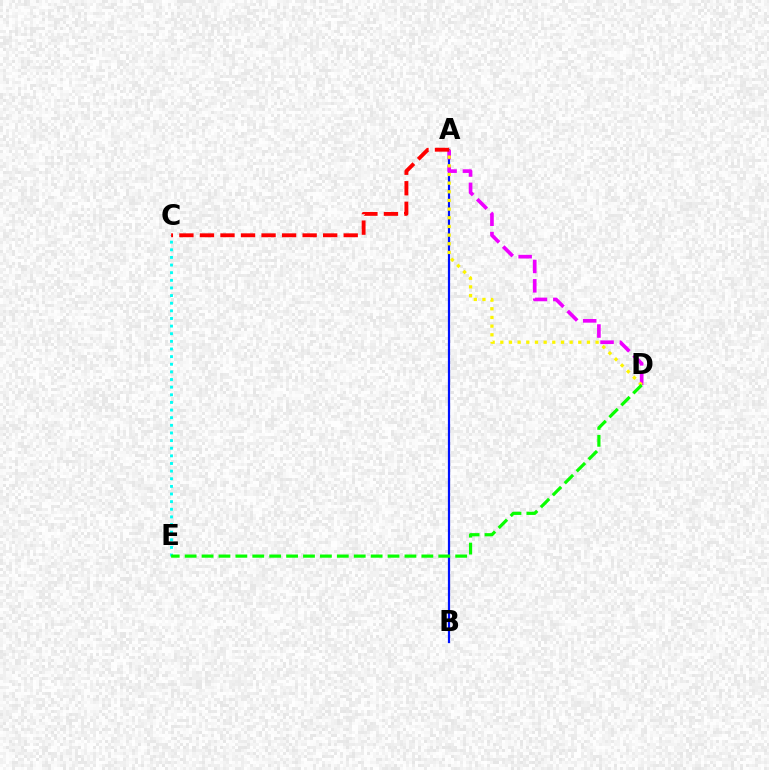{('A', 'B'): [{'color': '#0010ff', 'line_style': 'solid', 'thickness': 1.59}], ('A', 'D'): [{'color': '#ee00ff', 'line_style': 'dashed', 'thickness': 2.63}, {'color': '#fcf500', 'line_style': 'dotted', 'thickness': 2.35}], ('C', 'E'): [{'color': '#00fff6', 'line_style': 'dotted', 'thickness': 2.07}], ('A', 'C'): [{'color': '#ff0000', 'line_style': 'dashed', 'thickness': 2.79}], ('D', 'E'): [{'color': '#08ff00', 'line_style': 'dashed', 'thickness': 2.3}]}